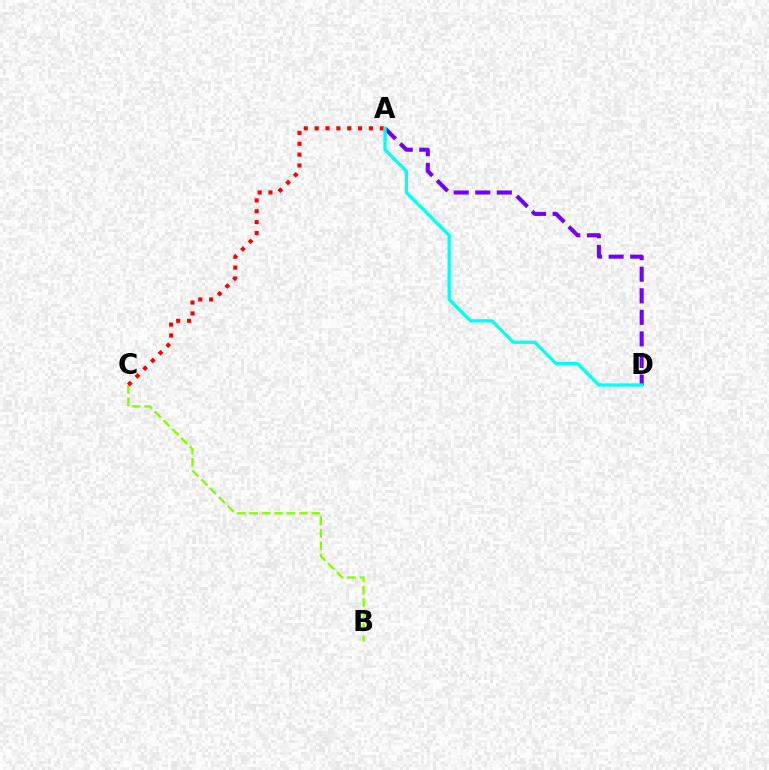{('B', 'C'): [{'color': '#84ff00', 'line_style': 'dashed', 'thickness': 1.69}], ('A', 'D'): [{'color': '#7200ff', 'line_style': 'dashed', 'thickness': 2.93}, {'color': '#00fff6', 'line_style': 'solid', 'thickness': 2.36}], ('A', 'C'): [{'color': '#ff0000', 'line_style': 'dotted', 'thickness': 2.95}]}